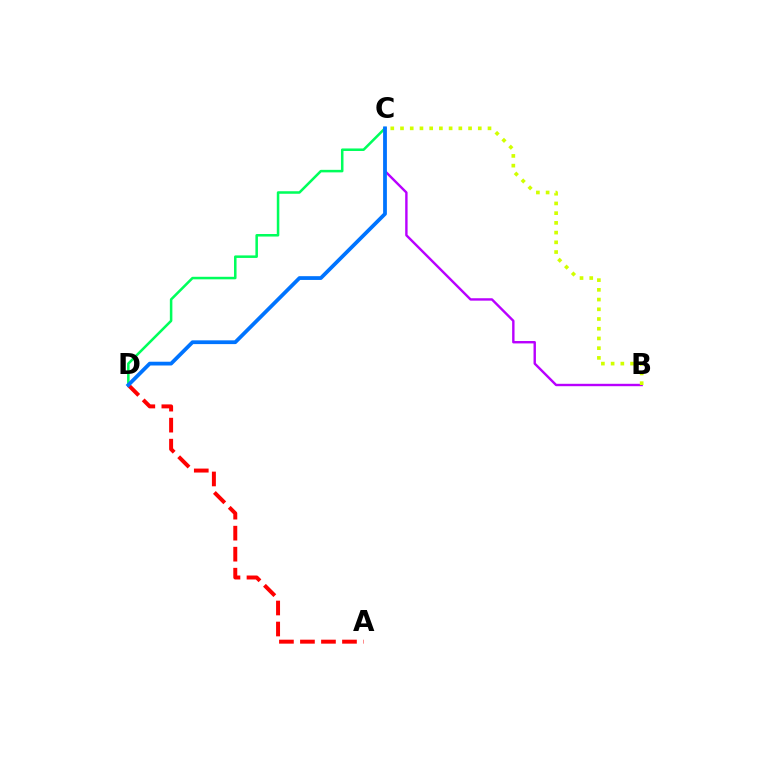{('C', 'D'): [{'color': '#00ff5c', 'line_style': 'solid', 'thickness': 1.82}, {'color': '#0074ff', 'line_style': 'solid', 'thickness': 2.71}], ('A', 'D'): [{'color': '#ff0000', 'line_style': 'dashed', 'thickness': 2.86}], ('B', 'C'): [{'color': '#b900ff', 'line_style': 'solid', 'thickness': 1.73}, {'color': '#d1ff00', 'line_style': 'dotted', 'thickness': 2.64}]}